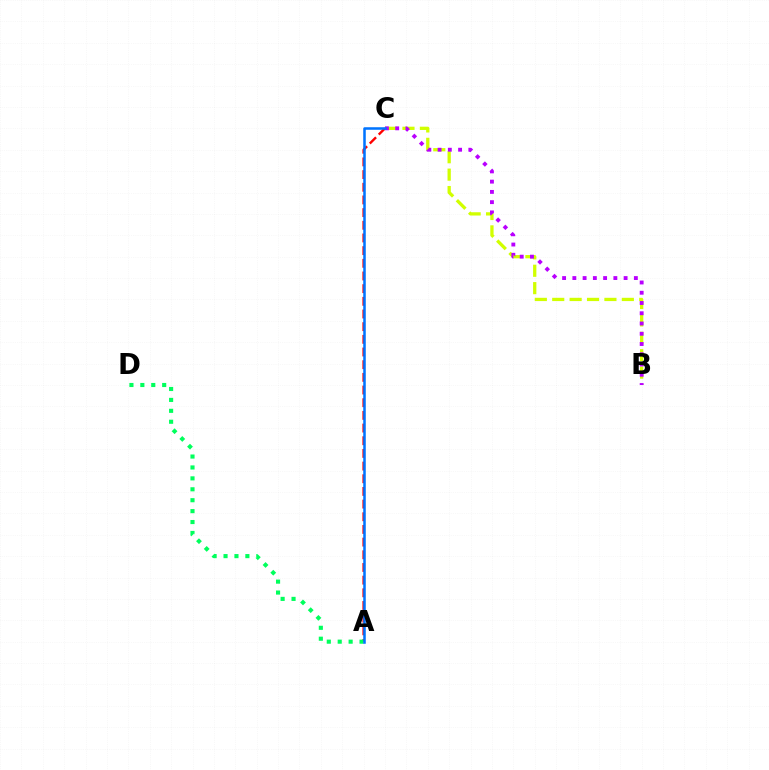{('B', 'C'): [{'color': '#d1ff00', 'line_style': 'dashed', 'thickness': 2.36}, {'color': '#b900ff', 'line_style': 'dotted', 'thickness': 2.79}], ('A', 'C'): [{'color': '#ff0000', 'line_style': 'dashed', 'thickness': 1.72}, {'color': '#0074ff', 'line_style': 'solid', 'thickness': 1.82}], ('A', 'D'): [{'color': '#00ff5c', 'line_style': 'dotted', 'thickness': 2.97}]}